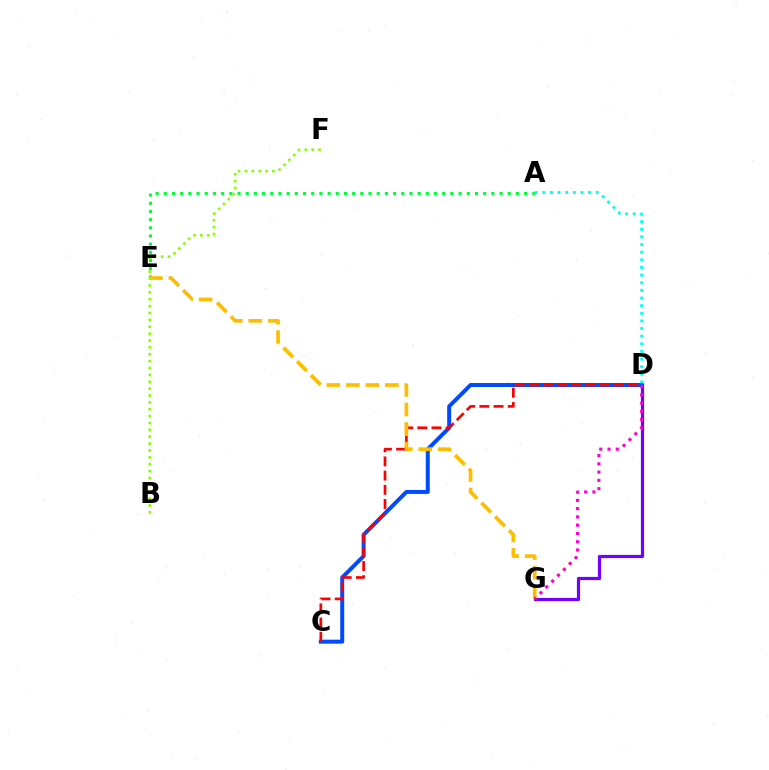{('A', 'E'): [{'color': '#00ff39', 'line_style': 'dotted', 'thickness': 2.22}], ('D', 'G'): [{'color': '#7200ff', 'line_style': 'solid', 'thickness': 2.3}, {'color': '#ff00cf', 'line_style': 'dotted', 'thickness': 2.25}], ('C', 'D'): [{'color': '#004bff', 'line_style': 'solid', 'thickness': 2.87}, {'color': '#ff0000', 'line_style': 'dashed', 'thickness': 1.93}], ('E', 'G'): [{'color': '#ffbd00', 'line_style': 'dashed', 'thickness': 2.65}], ('A', 'D'): [{'color': '#00fff6', 'line_style': 'dotted', 'thickness': 2.07}], ('B', 'F'): [{'color': '#84ff00', 'line_style': 'dotted', 'thickness': 1.87}]}